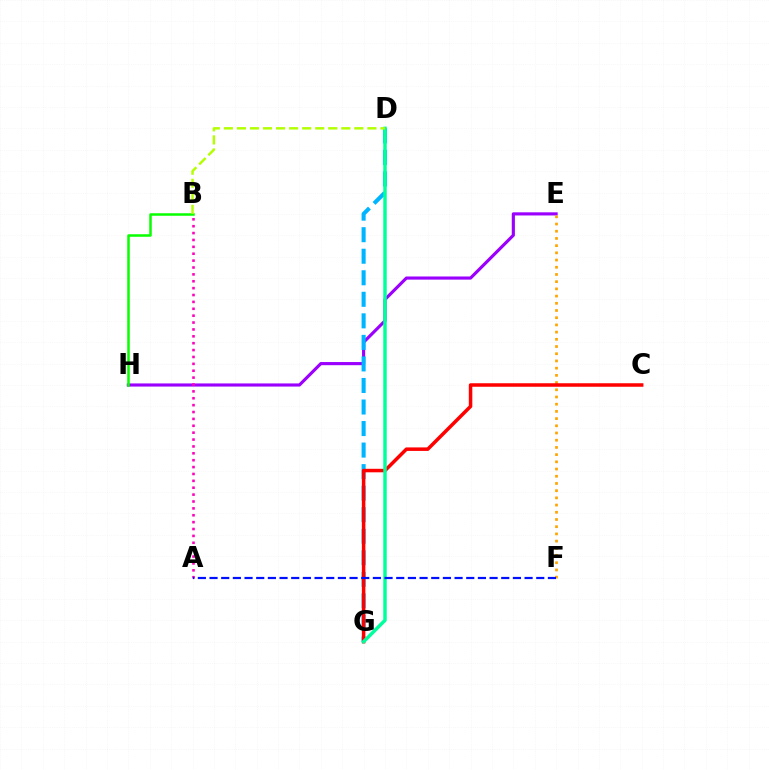{('E', 'H'): [{'color': '#9b00ff', 'line_style': 'solid', 'thickness': 2.26}], ('E', 'F'): [{'color': '#ffa500', 'line_style': 'dotted', 'thickness': 1.96}], ('D', 'G'): [{'color': '#00b5ff', 'line_style': 'dashed', 'thickness': 2.93}, {'color': '#00ff9d', 'line_style': 'solid', 'thickness': 2.49}], ('B', 'H'): [{'color': '#08ff00', 'line_style': 'solid', 'thickness': 1.8}], ('C', 'G'): [{'color': '#ff0000', 'line_style': 'solid', 'thickness': 2.53}], ('A', 'B'): [{'color': '#ff00bd', 'line_style': 'dotted', 'thickness': 1.87}], ('B', 'D'): [{'color': '#b3ff00', 'line_style': 'dashed', 'thickness': 1.77}], ('A', 'F'): [{'color': '#0010ff', 'line_style': 'dashed', 'thickness': 1.59}]}